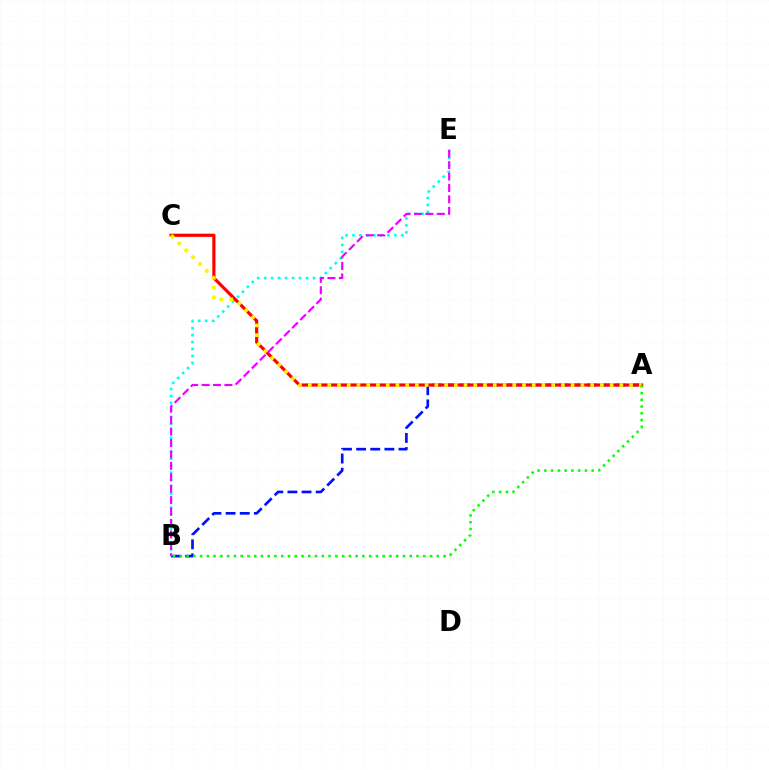{('A', 'B'): [{'color': '#0010ff', 'line_style': 'dashed', 'thickness': 1.92}, {'color': '#08ff00', 'line_style': 'dotted', 'thickness': 1.84}], ('B', 'E'): [{'color': '#00fff6', 'line_style': 'dotted', 'thickness': 1.9}, {'color': '#ee00ff', 'line_style': 'dashed', 'thickness': 1.55}], ('A', 'C'): [{'color': '#ff0000', 'line_style': 'solid', 'thickness': 2.28}, {'color': '#fcf500', 'line_style': 'dotted', 'thickness': 2.65}]}